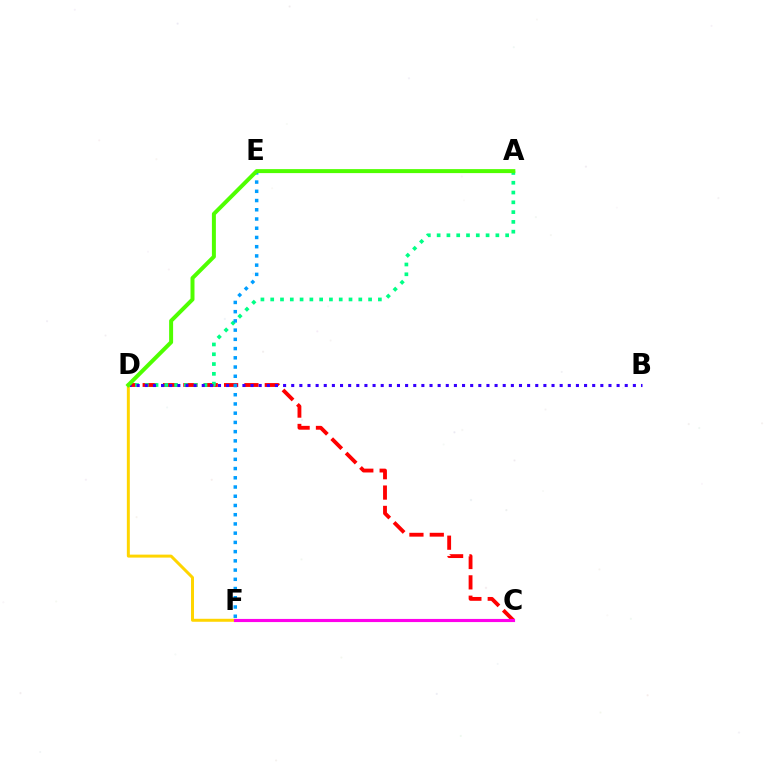{('C', 'D'): [{'color': '#ff0000', 'line_style': 'dashed', 'thickness': 2.76}], ('A', 'D'): [{'color': '#00ff86', 'line_style': 'dotted', 'thickness': 2.66}, {'color': '#4fff00', 'line_style': 'solid', 'thickness': 2.87}], ('B', 'D'): [{'color': '#3700ff', 'line_style': 'dotted', 'thickness': 2.21}], ('E', 'F'): [{'color': '#009eff', 'line_style': 'dotted', 'thickness': 2.51}], ('D', 'F'): [{'color': '#ffd500', 'line_style': 'solid', 'thickness': 2.15}], ('C', 'F'): [{'color': '#ff00ed', 'line_style': 'solid', 'thickness': 2.26}]}